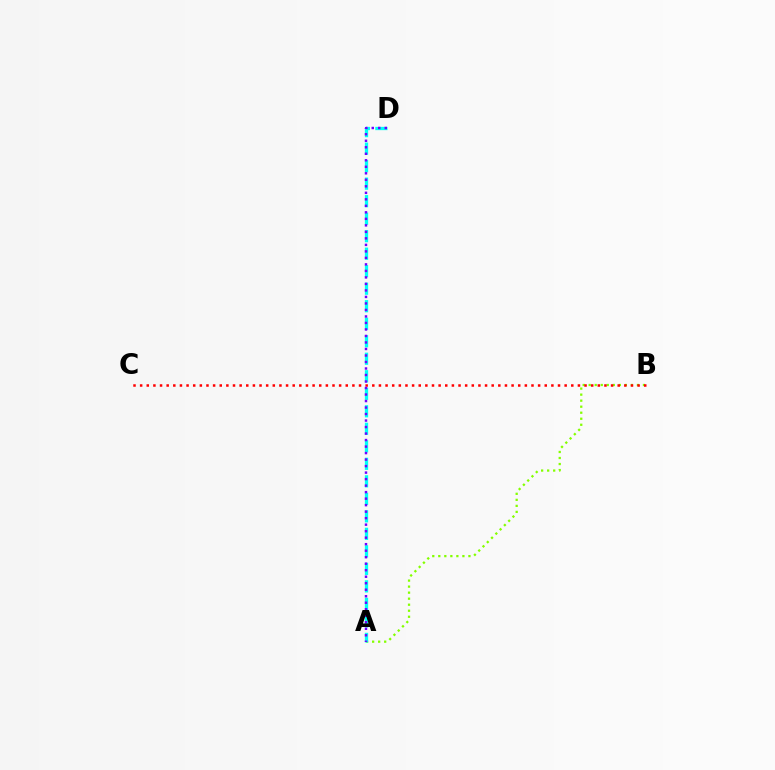{('A', 'B'): [{'color': '#84ff00', 'line_style': 'dotted', 'thickness': 1.64}], ('A', 'D'): [{'color': '#00fff6', 'line_style': 'dashed', 'thickness': 2.38}, {'color': '#7200ff', 'line_style': 'dotted', 'thickness': 1.77}], ('B', 'C'): [{'color': '#ff0000', 'line_style': 'dotted', 'thickness': 1.8}]}